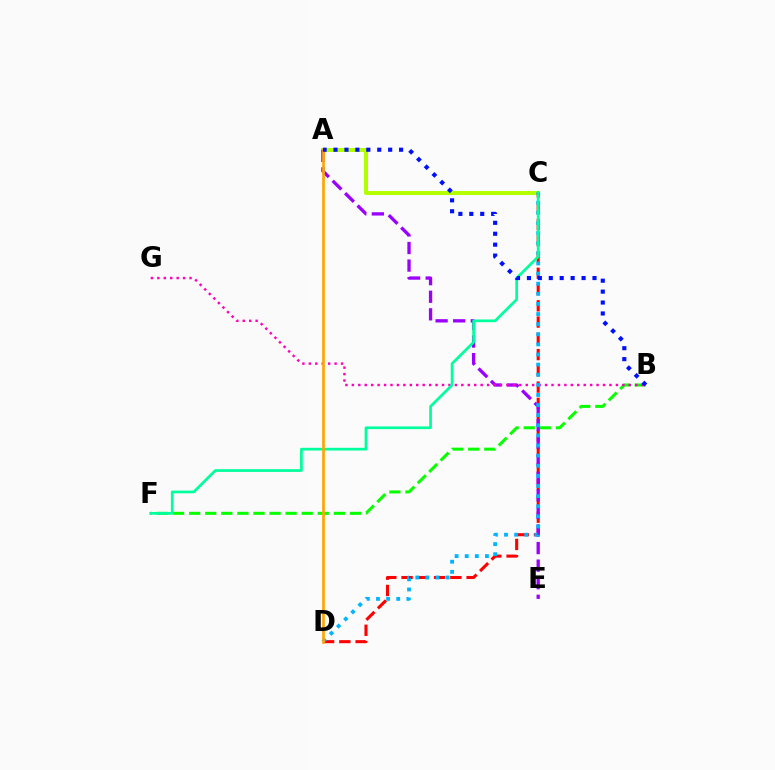{('A', 'C'): [{'color': '#b3ff00', 'line_style': 'solid', 'thickness': 2.9}], ('C', 'D'): [{'color': '#ff0000', 'line_style': 'dashed', 'thickness': 2.21}, {'color': '#00b5ff', 'line_style': 'dotted', 'thickness': 2.75}], ('B', 'F'): [{'color': '#08ff00', 'line_style': 'dashed', 'thickness': 2.18}], ('A', 'E'): [{'color': '#9b00ff', 'line_style': 'dashed', 'thickness': 2.39}], ('B', 'G'): [{'color': '#ff00bd', 'line_style': 'dotted', 'thickness': 1.75}], ('C', 'F'): [{'color': '#00ff9d', 'line_style': 'solid', 'thickness': 1.96}], ('A', 'D'): [{'color': '#ffa500', 'line_style': 'solid', 'thickness': 1.93}], ('A', 'B'): [{'color': '#0010ff', 'line_style': 'dotted', 'thickness': 2.97}]}